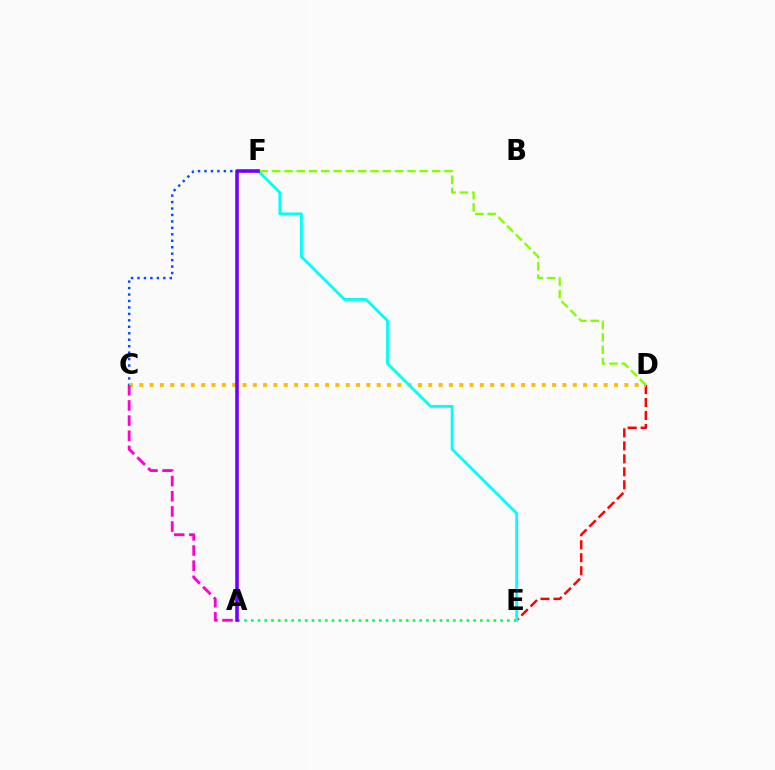{('D', 'E'): [{'color': '#ff0000', 'line_style': 'dashed', 'thickness': 1.76}], ('A', 'E'): [{'color': '#00ff39', 'line_style': 'dotted', 'thickness': 1.83}], ('C', 'F'): [{'color': '#004bff', 'line_style': 'dotted', 'thickness': 1.75}], ('C', 'D'): [{'color': '#ffbd00', 'line_style': 'dotted', 'thickness': 2.8}], ('E', 'F'): [{'color': '#00fff6', 'line_style': 'solid', 'thickness': 2.04}], ('A', 'C'): [{'color': '#ff00cf', 'line_style': 'dashed', 'thickness': 2.06}], ('D', 'F'): [{'color': '#84ff00', 'line_style': 'dashed', 'thickness': 1.67}], ('A', 'F'): [{'color': '#7200ff', 'line_style': 'solid', 'thickness': 2.57}]}